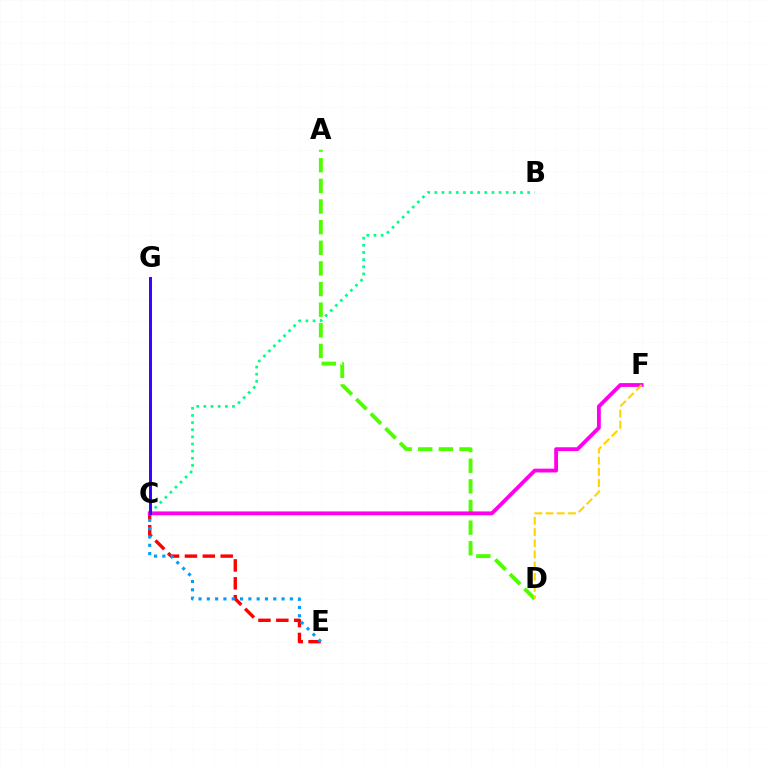{('A', 'D'): [{'color': '#4fff00', 'line_style': 'dashed', 'thickness': 2.8}], ('C', 'E'): [{'color': '#ff0000', 'line_style': 'dashed', 'thickness': 2.43}, {'color': '#009eff', 'line_style': 'dotted', 'thickness': 2.26}], ('C', 'F'): [{'color': '#ff00ed', 'line_style': 'solid', 'thickness': 2.75}], ('B', 'C'): [{'color': '#00ff86', 'line_style': 'dotted', 'thickness': 1.94}], ('D', 'F'): [{'color': '#ffd500', 'line_style': 'dashed', 'thickness': 1.52}], ('C', 'G'): [{'color': '#3700ff', 'line_style': 'solid', 'thickness': 2.12}]}